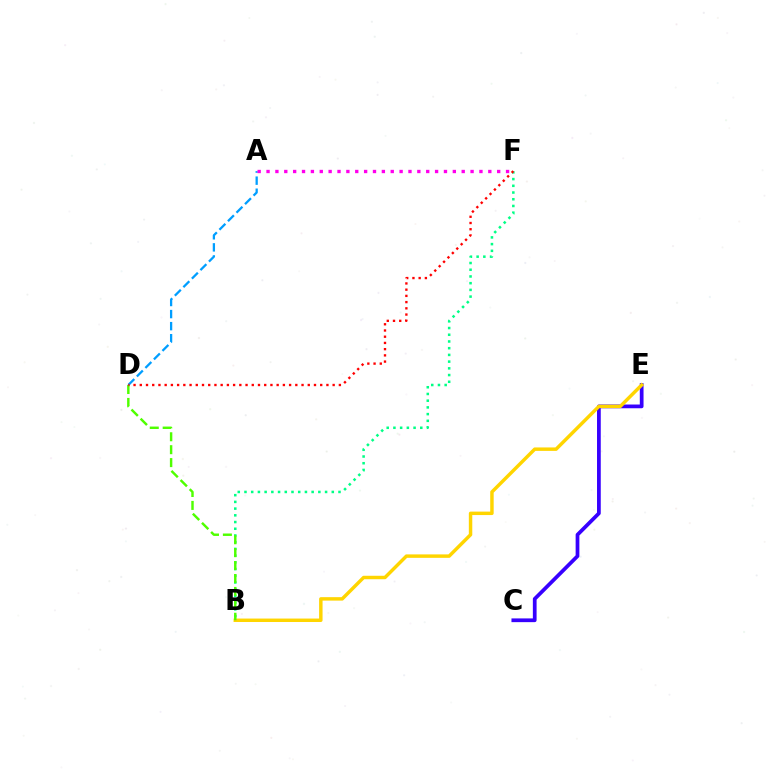{('A', 'D'): [{'color': '#009eff', 'line_style': 'dashed', 'thickness': 1.64}], ('C', 'E'): [{'color': '#3700ff', 'line_style': 'solid', 'thickness': 2.69}], ('A', 'F'): [{'color': '#ff00ed', 'line_style': 'dotted', 'thickness': 2.41}], ('B', 'E'): [{'color': '#ffd500', 'line_style': 'solid', 'thickness': 2.49}], ('B', 'F'): [{'color': '#00ff86', 'line_style': 'dotted', 'thickness': 1.82}], ('B', 'D'): [{'color': '#4fff00', 'line_style': 'dashed', 'thickness': 1.75}], ('D', 'F'): [{'color': '#ff0000', 'line_style': 'dotted', 'thickness': 1.69}]}